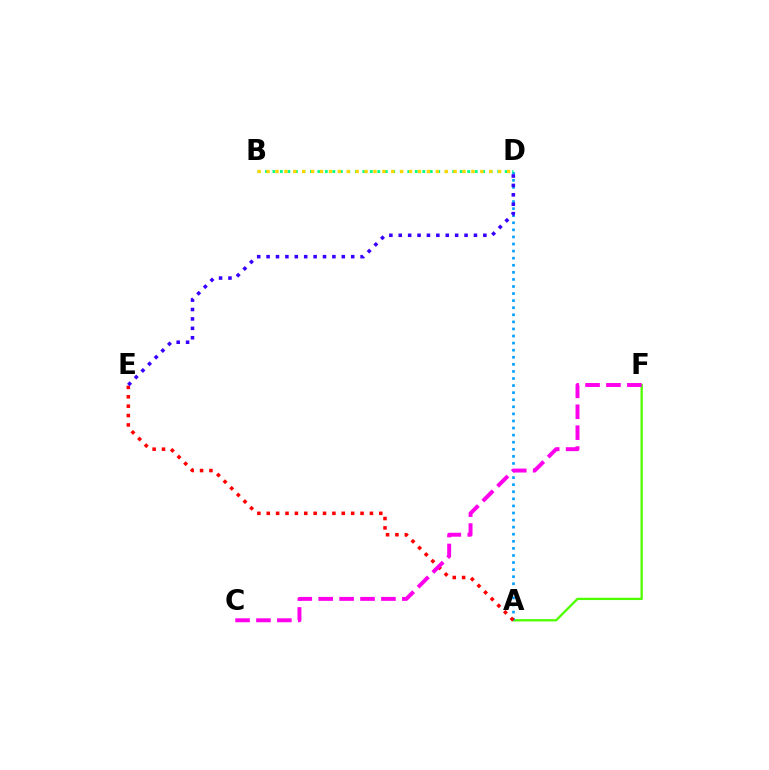{('A', 'F'): [{'color': '#4fff00', 'line_style': 'solid', 'thickness': 1.67}], ('A', 'D'): [{'color': '#009eff', 'line_style': 'dotted', 'thickness': 1.92}], ('A', 'E'): [{'color': '#ff0000', 'line_style': 'dotted', 'thickness': 2.55}], ('B', 'D'): [{'color': '#00ff86', 'line_style': 'dotted', 'thickness': 2.04}, {'color': '#ffd500', 'line_style': 'dotted', 'thickness': 2.42}], ('C', 'F'): [{'color': '#ff00ed', 'line_style': 'dashed', 'thickness': 2.84}], ('D', 'E'): [{'color': '#3700ff', 'line_style': 'dotted', 'thickness': 2.55}]}